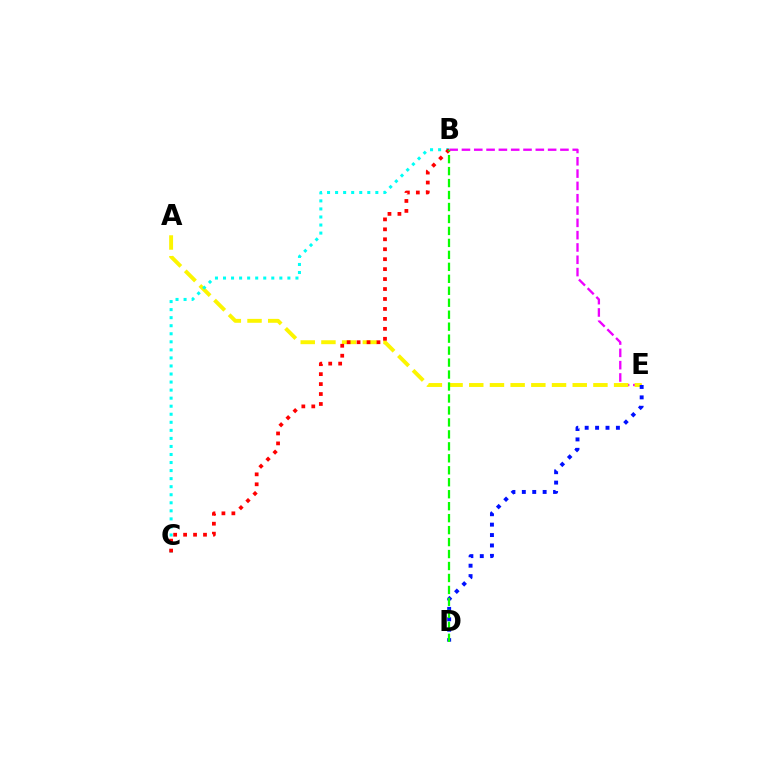{('B', 'E'): [{'color': '#ee00ff', 'line_style': 'dashed', 'thickness': 1.67}], ('A', 'E'): [{'color': '#fcf500', 'line_style': 'dashed', 'thickness': 2.81}], ('D', 'E'): [{'color': '#0010ff', 'line_style': 'dotted', 'thickness': 2.83}], ('B', 'C'): [{'color': '#00fff6', 'line_style': 'dotted', 'thickness': 2.19}, {'color': '#ff0000', 'line_style': 'dotted', 'thickness': 2.7}], ('B', 'D'): [{'color': '#08ff00', 'line_style': 'dashed', 'thickness': 1.63}]}